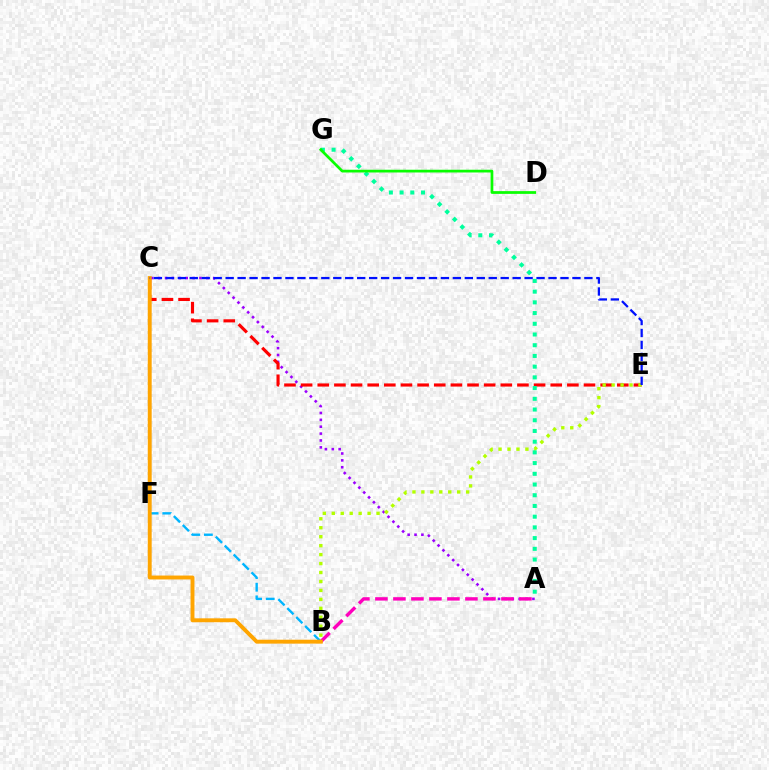{('A', 'C'): [{'color': '#9b00ff', 'line_style': 'dotted', 'thickness': 1.87}], ('C', 'E'): [{'color': '#ff0000', 'line_style': 'dashed', 'thickness': 2.26}, {'color': '#0010ff', 'line_style': 'dashed', 'thickness': 1.62}], ('B', 'F'): [{'color': '#00b5ff', 'line_style': 'dashed', 'thickness': 1.71}], ('A', 'B'): [{'color': '#ff00bd', 'line_style': 'dashed', 'thickness': 2.45}], ('B', 'C'): [{'color': '#ffa500', 'line_style': 'solid', 'thickness': 2.81}], ('B', 'E'): [{'color': '#b3ff00', 'line_style': 'dotted', 'thickness': 2.43}], ('A', 'G'): [{'color': '#00ff9d', 'line_style': 'dotted', 'thickness': 2.91}], ('D', 'G'): [{'color': '#08ff00', 'line_style': 'solid', 'thickness': 1.97}]}